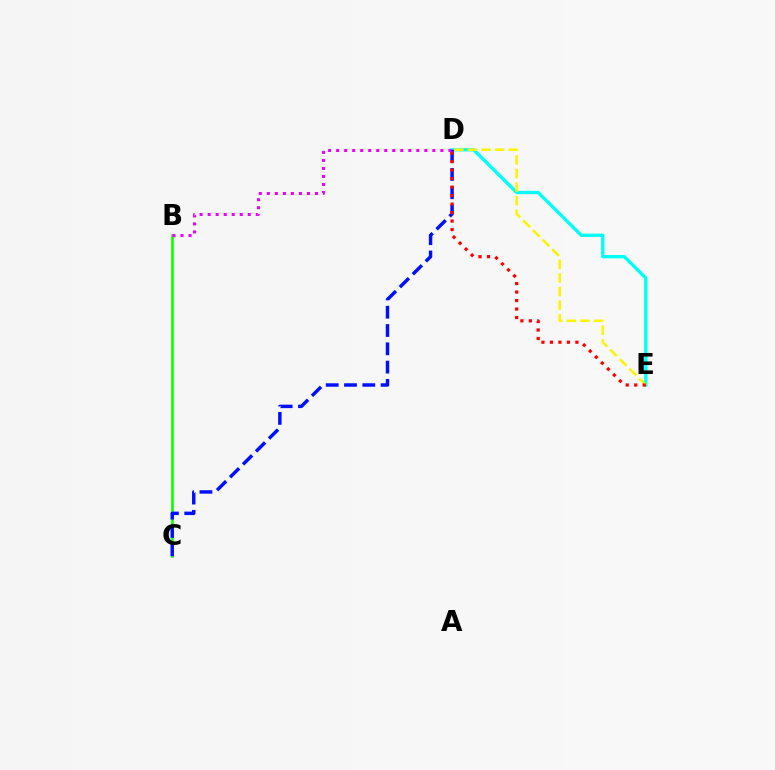{('D', 'E'): [{'color': '#00fff6', 'line_style': 'solid', 'thickness': 2.4}, {'color': '#fcf500', 'line_style': 'dashed', 'thickness': 1.85}, {'color': '#ff0000', 'line_style': 'dotted', 'thickness': 2.31}], ('B', 'C'): [{'color': '#08ff00', 'line_style': 'solid', 'thickness': 1.87}], ('C', 'D'): [{'color': '#0010ff', 'line_style': 'dashed', 'thickness': 2.49}], ('B', 'D'): [{'color': '#ee00ff', 'line_style': 'dotted', 'thickness': 2.18}]}